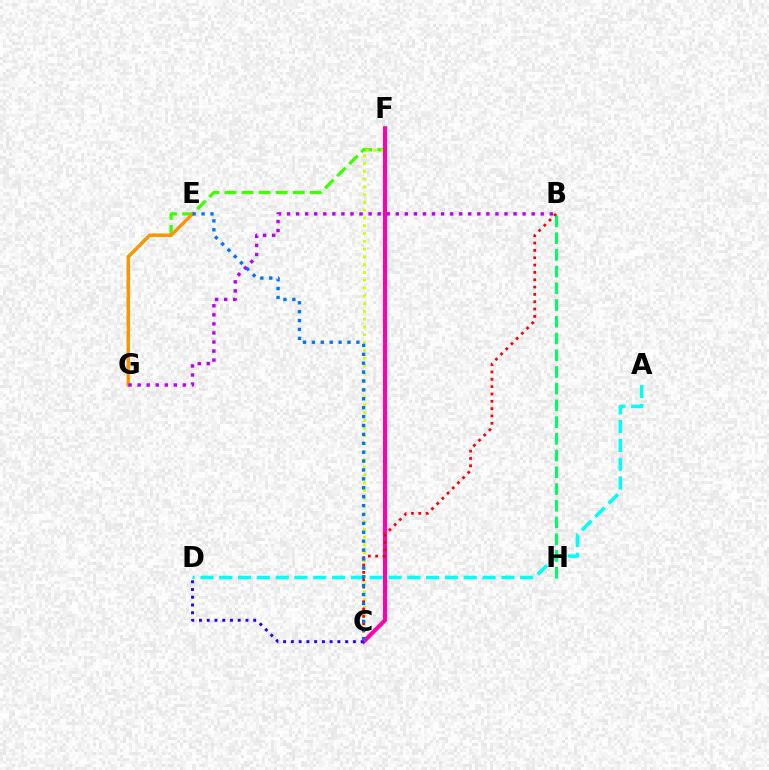{('F', 'G'): [{'color': '#3dff00', 'line_style': 'dashed', 'thickness': 2.32}], ('C', 'F'): [{'color': '#d1ff00', 'line_style': 'dotted', 'thickness': 2.12}, {'color': '#ff00ac', 'line_style': 'solid', 'thickness': 2.97}], ('E', 'G'): [{'color': '#ff9400', 'line_style': 'solid', 'thickness': 2.41}], ('B', 'H'): [{'color': '#00ff5c', 'line_style': 'dashed', 'thickness': 2.27}], ('B', 'G'): [{'color': '#b900ff', 'line_style': 'dotted', 'thickness': 2.46}], ('A', 'D'): [{'color': '#00fff6', 'line_style': 'dashed', 'thickness': 2.56}], ('C', 'D'): [{'color': '#2500ff', 'line_style': 'dotted', 'thickness': 2.11}], ('B', 'C'): [{'color': '#ff0000', 'line_style': 'dotted', 'thickness': 1.99}], ('C', 'E'): [{'color': '#0074ff', 'line_style': 'dotted', 'thickness': 2.42}]}